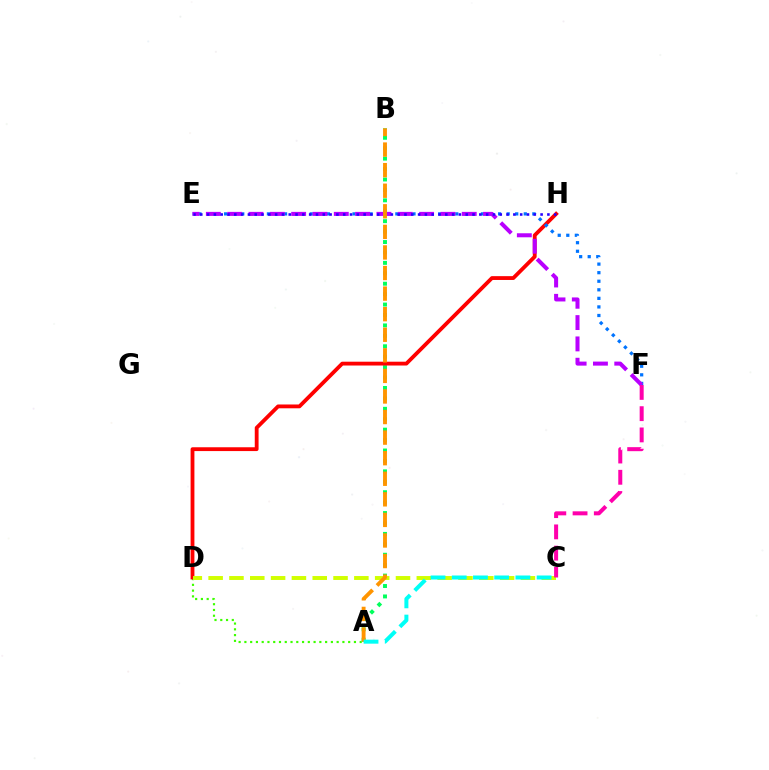{('A', 'D'): [{'color': '#3dff00', 'line_style': 'dotted', 'thickness': 1.57}], ('A', 'B'): [{'color': '#00ff5c', 'line_style': 'dotted', 'thickness': 2.83}, {'color': '#ff9400', 'line_style': 'dashed', 'thickness': 2.79}], ('D', 'H'): [{'color': '#ff0000', 'line_style': 'solid', 'thickness': 2.75}], ('C', 'D'): [{'color': '#d1ff00', 'line_style': 'dashed', 'thickness': 2.83}], ('E', 'F'): [{'color': '#0074ff', 'line_style': 'dotted', 'thickness': 2.33}, {'color': '#b900ff', 'line_style': 'dashed', 'thickness': 2.9}], ('E', 'H'): [{'color': '#2500ff', 'line_style': 'dotted', 'thickness': 1.85}], ('C', 'F'): [{'color': '#ff00ac', 'line_style': 'dashed', 'thickness': 2.89}], ('A', 'C'): [{'color': '#00fff6', 'line_style': 'dashed', 'thickness': 2.88}]}